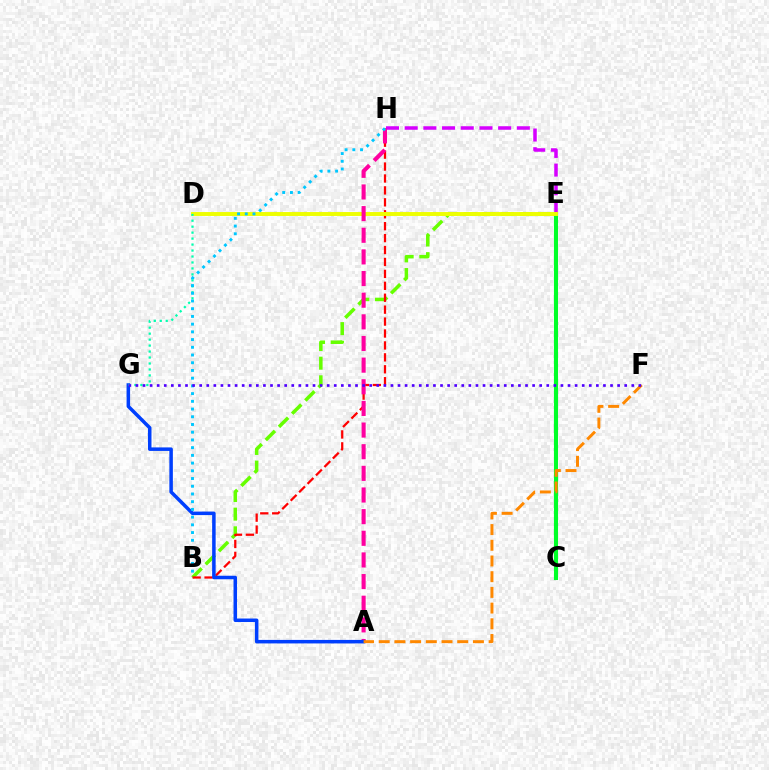{('C', 'E'): [{'color': '#00ff27', 'line_style': 'solid', 'thickness': 2.94}], ('E', 'H'): [{'color': '#d600ff', 'line_style': 'dashed', 'thickness': 2.54}], ('B', 'E'): [{'color': '#66ff00', 'line_style': 'dashed', 'thickness': 2.53}], ('B', 'H'): [{'color': '#ff0000', 'line_style': 'dashed', 'thickness': 1.62}, {'color': '#00c7ff', 'line_style': 'dotted', 'thickness': 2.1}], ('D', 'E'): [{'color': '#eeff00', 'line_style': 'solid', 'thickness': 2.82}], ('A', 'H'): [{'color': '#ff00a0', 'line_style': 'dashed', 'thickness': 2.94}], ('A', 'G'): [{'color': '#003fff', 'line_style': 'solid', 'thickness': 2.53}], ('A', 'F'): [{'color': '#ff8800', 'line_style': 'dashed', 'thickness': 2.13}], ('D', 'G'): [{'color': '#00ffaf', 'line_style': 'dotted', 'thickness': 1.62}], ('F', 'G'): [{'color': '#4f00ff', 'line_style': 'dotted', 'thickness': 1.92}]}